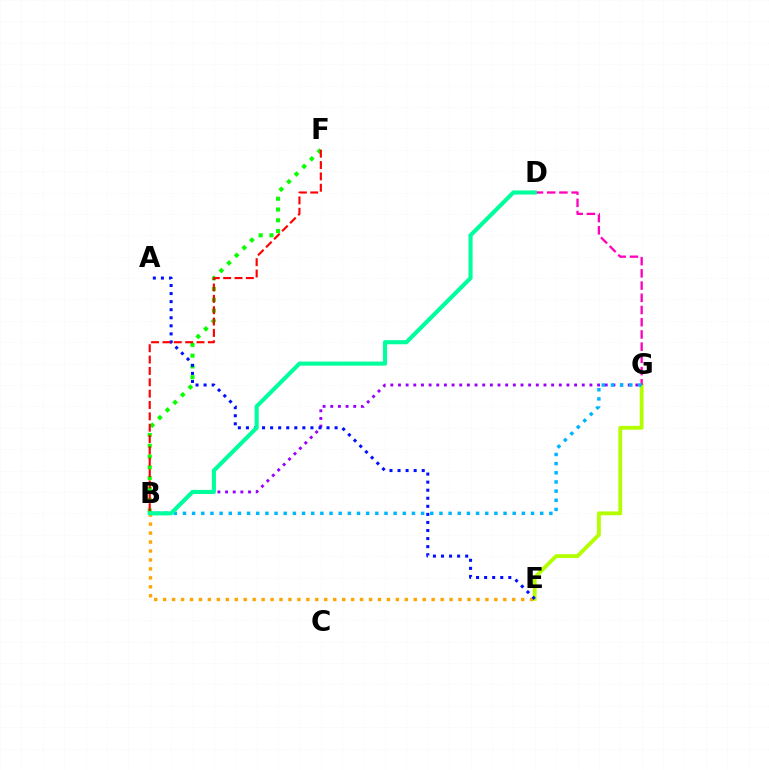{('B', 'F'): [{'color': '#08ff00', 'line_style': 'dotted', 'thickness': 2.93}, {'color': '#ff0000', 'line_style': 'dashed', 'thickness': 1.54}], ('B', 'G'): [{'color': '#9b00ff', 'line_style': 'dotted', 'thickness': 2.08}, {'color': '#00b5ff', 'line_style': 'dotted', 'thickness': 2.49}], ('E', 'G'): [{'color': '#b3ff00', 'line_style': 'solid', 'thickness': 2.76}], ('D', 'G'): [{'color': '#ff00bd', 'line_style': 'dashed', 'thickness': 1.66}], ('B', 'E'): [{'color': '#ffa500', 'line_style': 'dotted', 'thickness': 2.43}], ('A', 'E'): [{'color': '#0010ff', 'line_style': 'dotted', 'thickness': 2.19}], ('B', 'D'): [{'color': '#00ff9d', 'line_style': 'solid', 'thickness': 2.96}]}